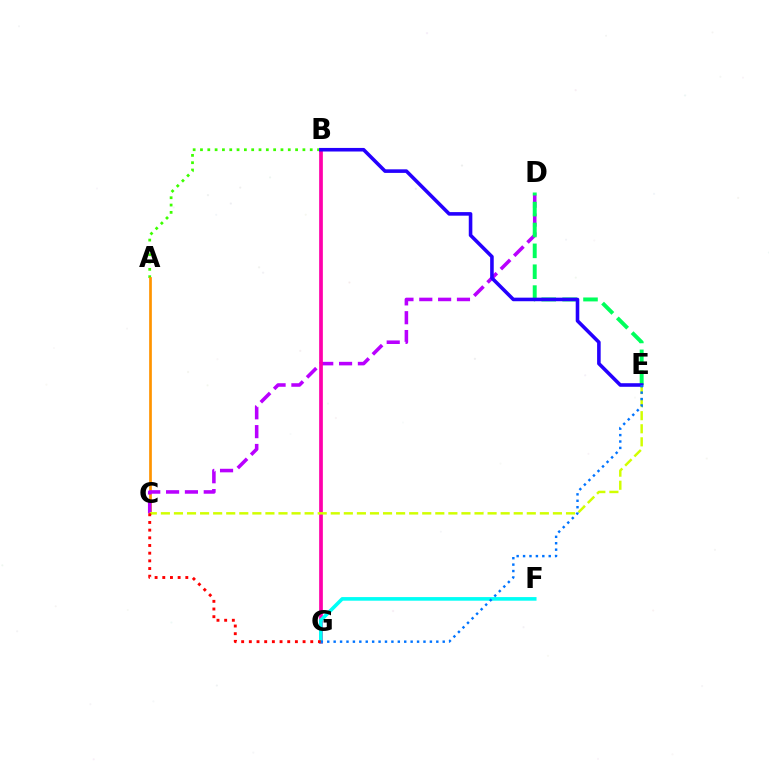{('A', 'B'): [{'color': '#3dff00', 'line_style': 'dotted', 'thickness': 1.99}], ('A', 'C'): [{'color': '#ff9400', 'line_style': 'solid', 'thickness': 1.95}], ('C', 'D'): [{'color': '#b900ff', 'line_style': 'dashed', 'thickness': 2.56}], ('D', 'E'): [{'color': '#00ff5c', 'line_style': 'dashed', 'thickness': 2.84}], ('B', 'G'): [{'color': '#ff00ac', 'line_style': 'solid', 'thickness': 2.67}], ('C', 'E'): [{'color': '#d1ff00', 'line_style': 'dashed', 'thickness': 1.78}], ('F', 'G'): [{'color': '#00fff6', 'line_style': 'solid', 'thickness': 2.6}], ('C', 'G'): [{'color': '#ff0000', 'line_style': 'dotted', 'thickness': 2.09}], ('B', 'E'): [{'color': '#2500ff', 'line_style': 'solid', 'thickness': 2.57}], ('E', 'G'): [{'color': '#0074ff', 'line_style': 'dotted', 'thickness': 1.74}]}